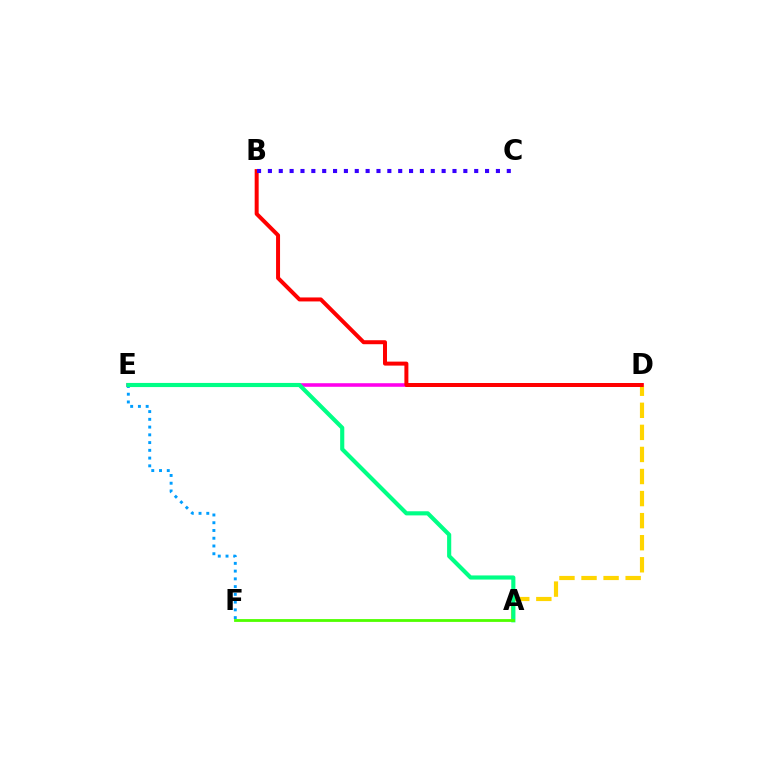{('E', 'F'): [{'color': '#009eff', 'line_style': 'dotted', 'thickness': 2.11}], ('D', 'E'): [{'color': '#ff00ed', 'line_style': 'solid', 'thickness': 2.58}], ('A', 'D'): [{'color': '#ffd500', 'line_style': 'dashed', 'thickness': 3.0}], ('A', 'E'): [{'color': '#00ff86', 'line_style': 'solid', 'thickness': 2.97}], ('B', 'D'): [{'color': '#ff0000', 'line_style': 'solid', 'thickness': 2.87}], ('B', 'C'): [{'color': '#3700ff', 'line_style': 'dotted', 'thickness': 2.95}], ('A', 'F'): [{'color': '#4fff00', 'line_style': 'solid', 'thickness': 2.02}]}